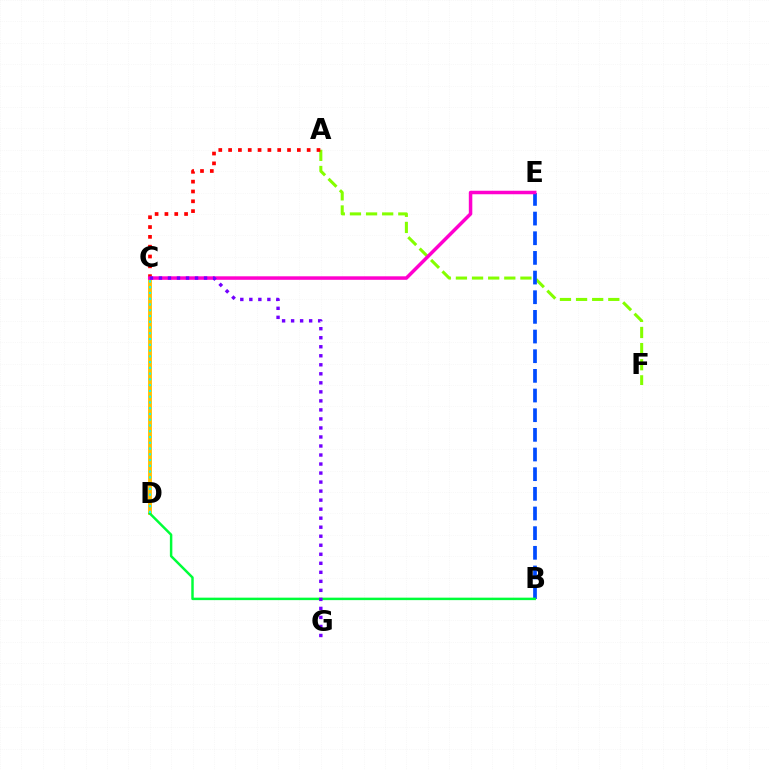{('A', 'F'): [{'color': '#84ff00', 'line_style': 'dashed', 'thickness': 2.19}], ('C', 'D'): [{'color': '#ffbd00', 'line_style': 'solid', 'thickness': 2.77}, {'color': '#00fff6', 'line_style': 'dotted', 'thickness': 1.57}], ('B', 'E'): [{'color': '#004bff', 'line_style': 'dashed', 'thickness': 2.67}], ('A', 'C'): [{'color': '#ff0000', 'line_style': 'dotted', 'thickness': 2.67}], ('B', 'D'): [{'color': '#00ff39', 'line_style': 'solid', 'thickness': 1.78}], ('C', 'E'): [{'color': '#ff00cf', 'line_style': 'solid', 'thickness': 2.52}], ('C', 'G'): [{'color': '#7200ff', 'line_style': 'dotted', 'thickness': 2.45}]}